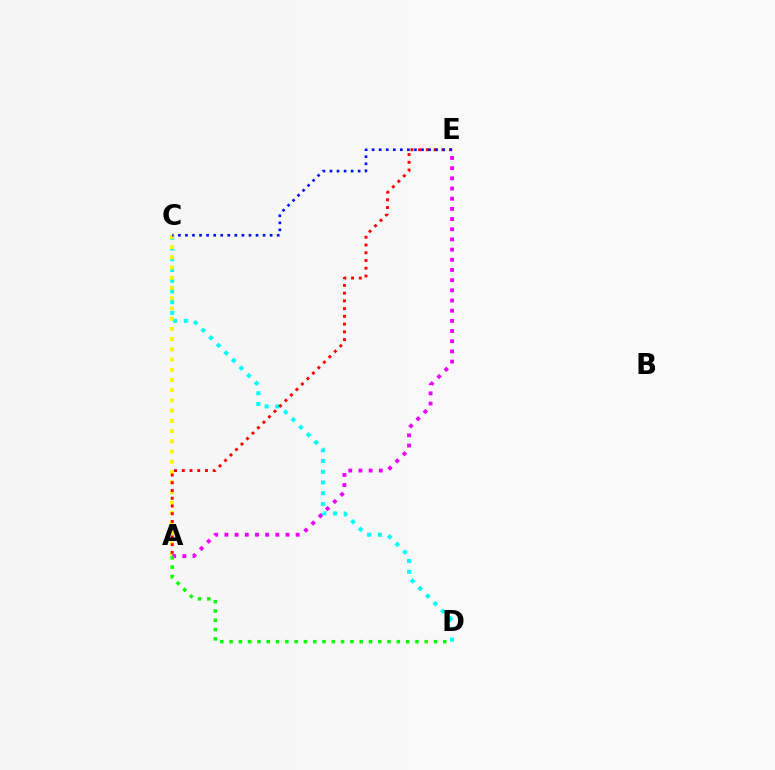{('C', 'D'): [{'color': '#00fff6', 'line_style': 'dotted', 'thickness': 2.91}], ('A', 'C'): [{'color': '#fcf500', 'line_style': 'dotted', 'thickness': 2.78}], ('A', 'E'): [{'color': '#ff0000', 'line_style': 'dotted', 'thickness': 2.1}, {'color': '#ee00ff', 'line_style': 'dotted', 'thickness': 2.77}], ('A', 'D'): [{'color': '#08ff00', 'line_style': 'dotted', 'thickness': 2.52}], ('C', 'E'): [{'color': '#0010ff', 'line_style': 'dotted', 'thickness': 1.92}]}